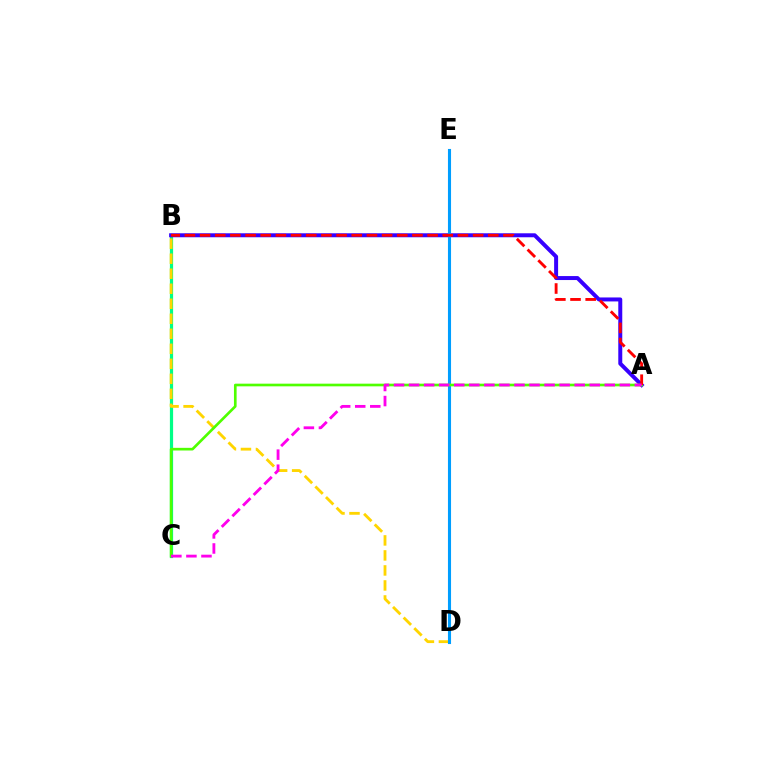{('B', 'C'): [{'color': '#00ff86', 'line_style': 'solid', 'thickness': 2.32}], ('A', 'B'): [{'color': '#3700ff', 'line_style': 'solid', 'thickness': 2.86}, {'color': '#ff0000', 'line_style': 'dashed', 'thickness': 2.06}], ('B', 'D'): [{'color': '#ffd500', 'line_style': 'dashed', 'thickness': 2.04}], ('D', 'E'): [{'color': '#009eff', 'line_style': 'solid', 'thickness': 2.23}], ('A', 'C'): [{'color': '#4fff00', 'line_style': 'solid', 'thickness': 1.92}, {'color': '#ff00ed', 'line_style': 'dashed', 'thickness': 2.04}]}